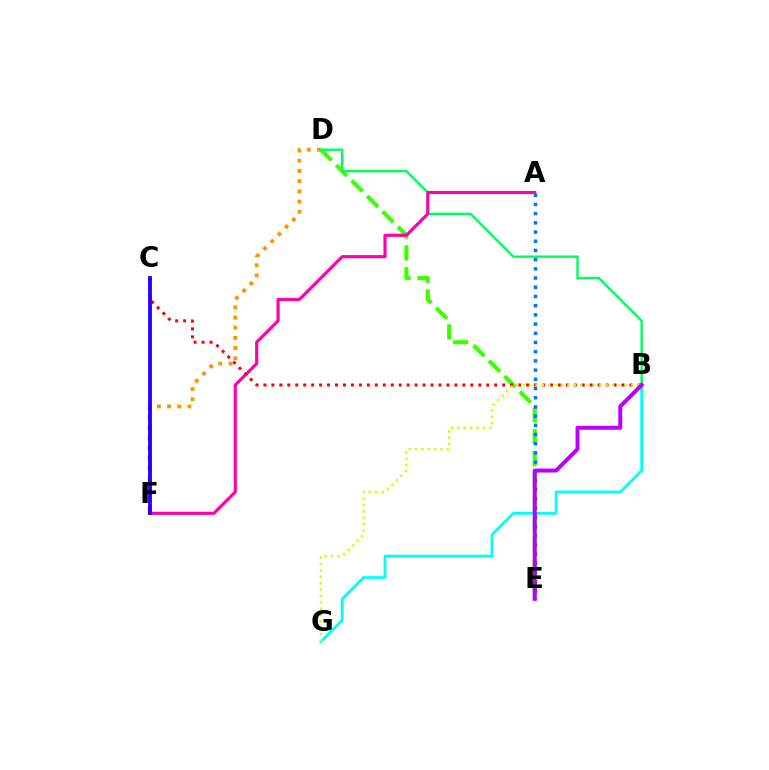{('D', 'F'): [{'color': '#ff9400', 'line_style': 'dotted', 'thickness': 2.77}], ('B', 'G'): [{'color': '#00fff6', 'line_style': 'solid', 'thickness': 1.99}, {'color': '#d1ff00', 'line_style': 'dotted', 'thickness': 1.73}], ('D', 'E'): [{'color': '#3dff00', 'line_style': 'dashed', 'thickness': 2.97}], ('A', 'E'): [{'color': '#0074ff', 'line_style': 'dotted', 'thickness': 2.5}], ('B', 'D'): [{'color': '#00ff5c', 'line_style': 'solid', 'thickness': 1.74}], ('A', 'F'): [{'color': '#ff00ac', 'line_style': 'solid', 'thickness': 2.27}], ('B', 'C'): [{'color': '#ff0000', 'line_style': 'dotted', 'thickness': 2.16}], ('C', 'F'): [{'color': '#2500ff', 'line_style': 'solid', 'thickness': 2.77}], ('B', 'E'): [{'color': '#b900ff', 'line_style': 'solid', 'thickness': 2.85}]}